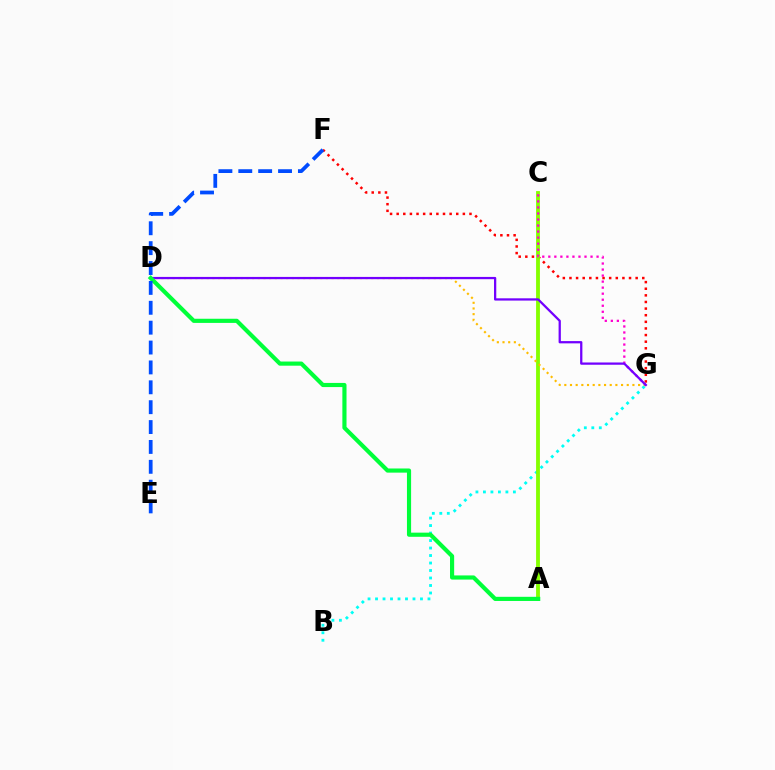{('F', 'G'): [{'color': '#ff0000', 'line_style': 'dotted', 'thickness': 1.8}], ('B', 'G'): [{'color': '#00fff6', 'line_style': 'dotted', 'thickness': 2.04}], ('A', 'C'): [{'color': '#84ff00', 'line_style': 'solid', 'thickness': 2.76}], ('D', 'G'): [{'color': '#ffbd00', 'line_style': 'dotted', 'thickness': 1.54}, {'color': '#7200ff', 'line_style': 'solid', 'thickness': 1.63}], ('C', 'G'): [{'color': '#ff00cf', 'line_style': 'dotted', 'thickness': 1.64}], ('A', 'D'): [{'color': '#00ff39', 'line_style': 'solid', 'thickness': 2.99}], ('E', 'F'): [{'color': '#004bff', 'line_style': 'dashed', 'thickness': 2.7}]}